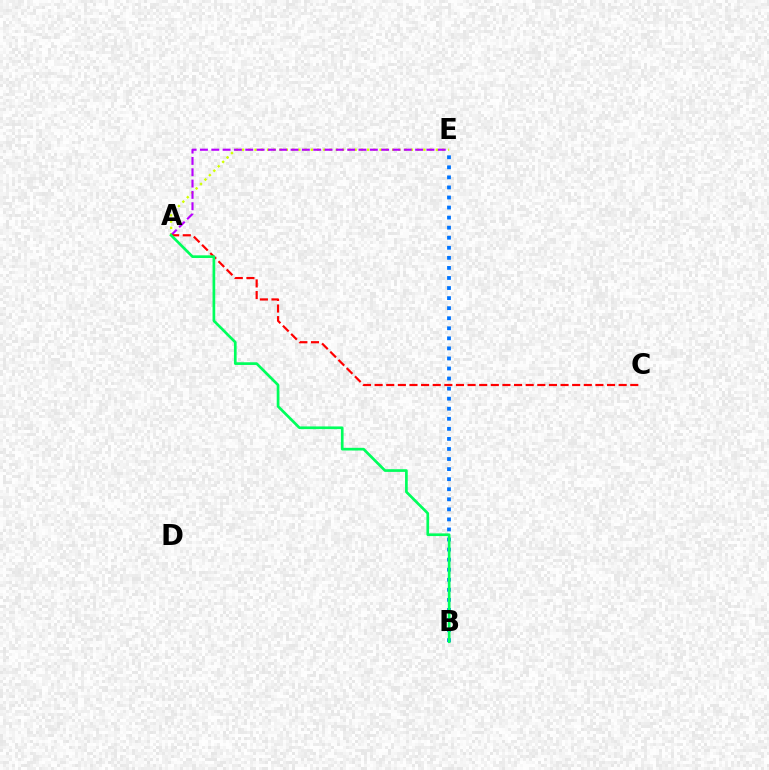{('A', 'E'): [{'color': '#d1ff00', 'line_style': 'dotted', 'thickness': 1.7}, {'color': '#b900ff', 'line_style': 'dashed', 'thickness': 1.54}], ('A', 'C'): [{'color': '#ff0000', 'line_style': 'dashed', 'thickness': 1.58}], ('B', 'E'): [{'color': '#0074ff', 'line_style': 'dotted', 'thickness': 2.73}], ('A', 'B'): [{'color': '#00ff5c', 'line_style': 'solid', 'thickness': 1.94}]}